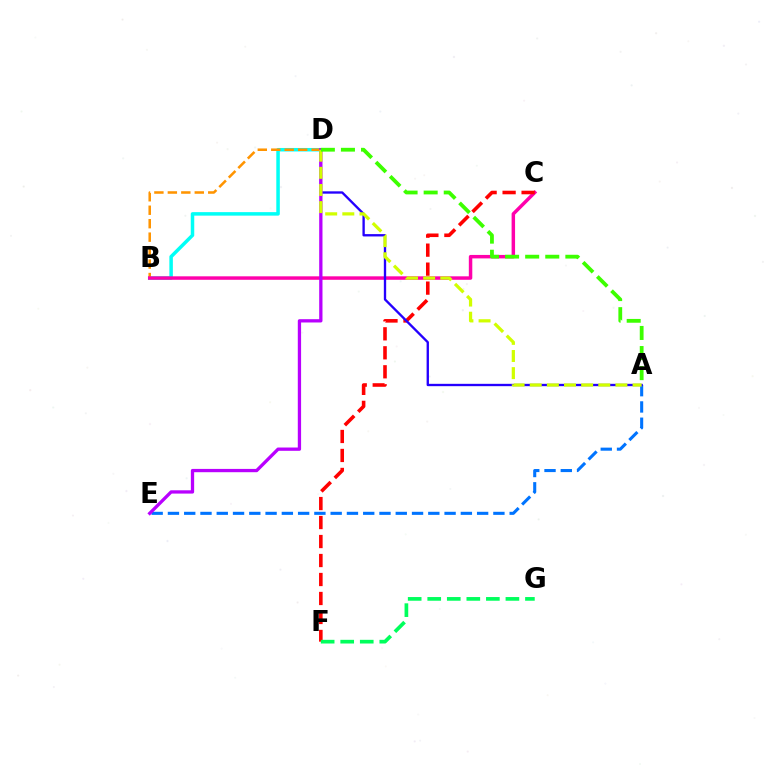{('B', 'D'): [{'color': '#00fff6', 'line_style': 'solid', 'thickness': 2.52}, {'color': '#ff9400', 'line_style': 'dashed', 'thickness': 1.83}], ('B', 'C'): [{'color': '#ff00ac', 'line_style': 'solid', 'thickness': 2.5}], ('A', 'E'): [{'color': '#0074ff', 'line_style': 'dashed', 'thickness': 2.21}], ('C', 'F'): [{'color': '#ff0000', 'line_style': 'dashed', 'thickness': 2.58}], ('F', 'G'): [{'color': '#00ff5c', 'line_style': 'dashed', 'thickness': 2.66}], ('A', 'D'): [{'color': '#2500ff', 'line_style': 'solid', 'thickness': 1.69}, {'color': '#d1ff00', 'line_style': 'dashed', 'thickness': 2.33}, {'color': '#3dff00', 'line_style': 'dashed', 'thickness': 2.73}], ('D', 'E'): [{'color': '#b900ff', 'line_style': 'solid', 'thickness': 2.37}]}